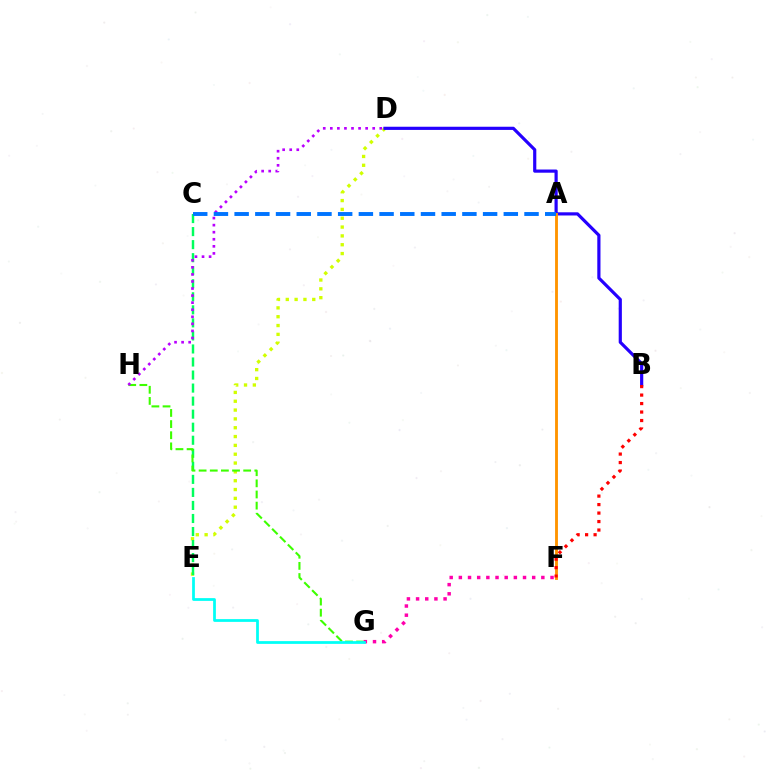{('D', 'E'): [{'color': '#d1ff00', 'line_style': 'dotted', 'thickness': 2.4}], ('C', 'E'): [{'color': '#00ff5c', 'line_style': 'dashed', 'thickness': 1.77}], ('B', 'D'): [{'color': '#2500ff', 'line_style': 'solid', 'thickness': 2.29}], ('G', 'H'): [{'color': '#3dff00', 'line_style': 'dashed', 'thickness': 1.51}], ('D', 'H'): [{'color': '#b900ff', 'line_style': 'dotted', 'thickness': 1.92}], ('F', 'G'): [{'color': '#ff00ac', 'line_style': 'dotted', 'thickness': 2.49}], ('A', 'F'): [{'color': '#ff9400', 'line_style': 'solid', 'thickness': 2.06}], ('A', 'C'): [{'color': '#0074ff', 'line_style': 'dashed', 'thickness': 2.81}], ('B', 'F'): [{'color': '#ff0000', 'line_style': 'dotted', 'thickness': 2.3}], ('E', 'G'): [{'color': '#00fff6', 'line_style': 'solid', 'thickness': 1.99}]}